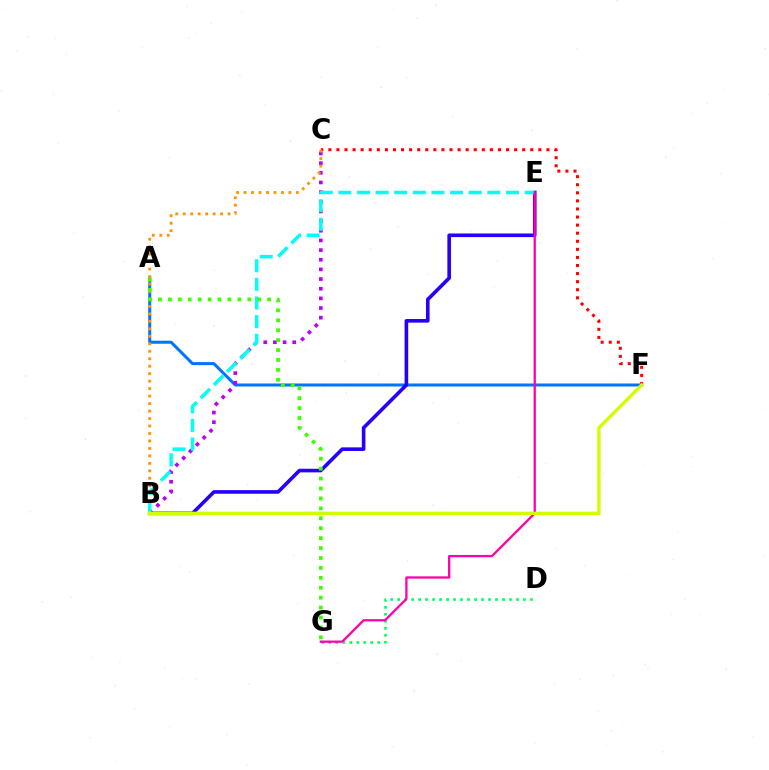{('A', 'F'): [{'color': '#0074ff', 'line_style': 'solid', 'thickness': 2.18}], ('D', 'G'): [{'color': '#00ff5c', 'line_style': 'dotted', 'thickness': 1.9}], ('C', 'F'): [{'color': '#ff0000', 'line_style': 'dotted', 'thickness': 2.19}], ('B', 'E'): [{'color': '#2500ff', 'line_style': 'solid', 'thickness': 2.6}, {'color': '#00fff6', 'line_style': 'dashed', 'thickness': 2.53}], ('B', 'C'): [{'color': '#b900ff', 'line_style': 'dotted', 'thickness': 2.62}, {'color': '#ff9400', 'line_style': 'dotted', 'thickness': 2.03}], ('E', 'G'): [{'color': '#ff00ac', 'line_style': 'solid', 'thickness': 1.65}], ('A', 'G'): [{'color': '#3dff00', 'line_style': 'dotted', 'thickness': 2.7}], ('B', 'F'): [{'color': '#d1ff00', 'line_style': 'solid', 'thickness': 2.42}]}